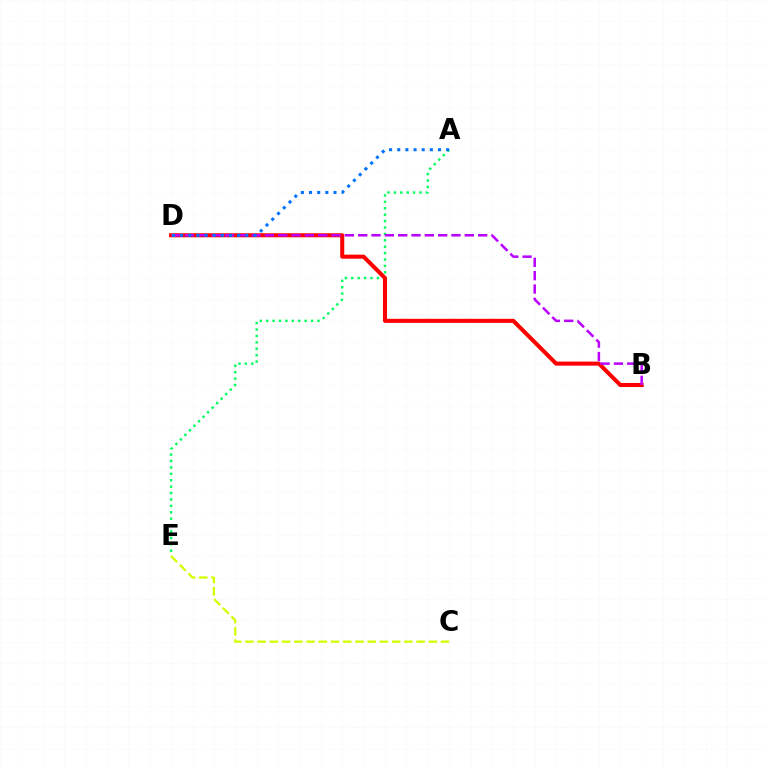{('A', 'E'): [{'color': '#00ff5c', 'line_style': 'dotted', 'thickness': 1.74}], ('B', 'D'): [{'color': '#ff0000', 'line_style': 'solid', 'thickness': 2.91}, {'color': '#b900ff', 'line_style': 'dashed', 'thickness': 1.81}], ('A', 'D'): [{'color': '#0074ff', 'line_style': 'dotted', 'thickness': 2.21}], ('C', 'E'): [{'color': '#d1ff00', 'line_style': 'dashed', 'thickness': 1.66}]}